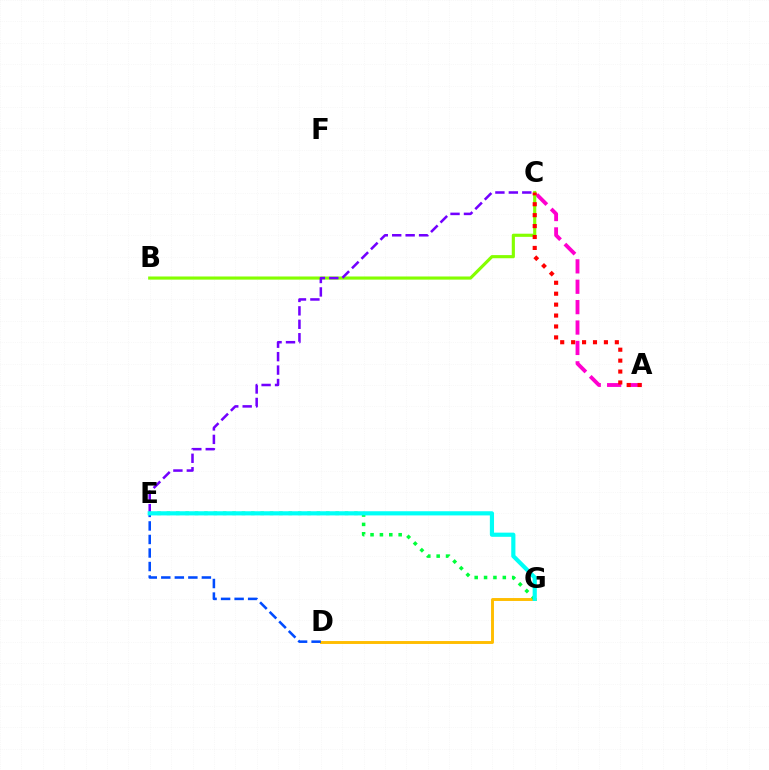{('D', 'G'): [{'color': '#ffbd00', 'line_style': 'solid', 'thickness': 2.1}], ('A', 'C'): [{'color': '#ff00cf', 'line_style': 'dashed', 'thickness': 2.77}, {'color': '#ff0000', 'line_style': 'dotted', 'thickness': 2.97}], ('B', 'C'): [{'color': '#84ff00', 'line_style': 'solid', 'thickness': 2.26}], ('C', 'E'): [{'color': '#7200ff', 'line_style': 'dashed', 'thickness': 1.83}], ('D', 'E'): [{'color': '#004bff', 'line_style': 'dashed', 'thickness': 1.84}], ('E', 'G'): [{'color': '#00ff39', 'line_style': 'dotted', 'thickness': 2.55}, {'color': '#00fff6', 'line_style': 'solid', 'thickness': 3.0}]}